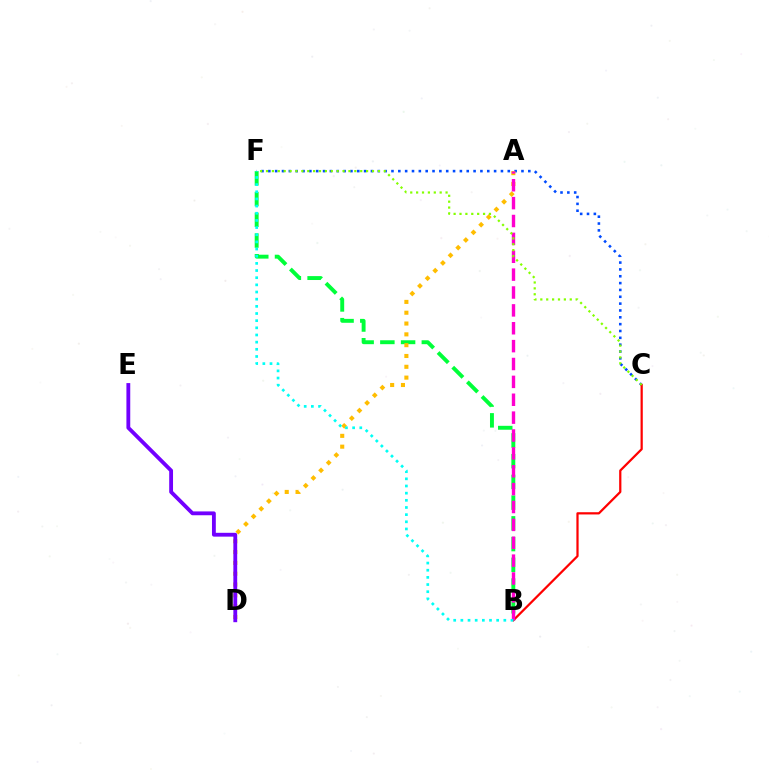{('C', 'F'): [{'color': '#004bff', 'line_style': 'dotted', 'thickness': 1.86}, {'color': '#84ff00', 'line_style': 'dotted', 'thickness': 1.6}], ('B', 'C'): [{'color': '#ff0000', 'line_style': 'solid', 'thickness': 1.61}], ('B', 'F'): [{'color': '#00ff39', 'line_style': 'dashed', 'thickness': 2.82}, {'color': '#00fff6', 'line_style': 'dotted', 'thickness': 1.95}], ('A', 'D'): [{'color': '#ffbd00', 'line_style': 'dotted', 'thickness': 2.94}], ('A', 'B'): [{'color': '#ff00cf', 'line_style': 'dashed', 'thickness': 2.43}], ('D', 'E'): [{'color': '#7200ff', 'line_style': 'solid', 'thickness': 2.76}]}